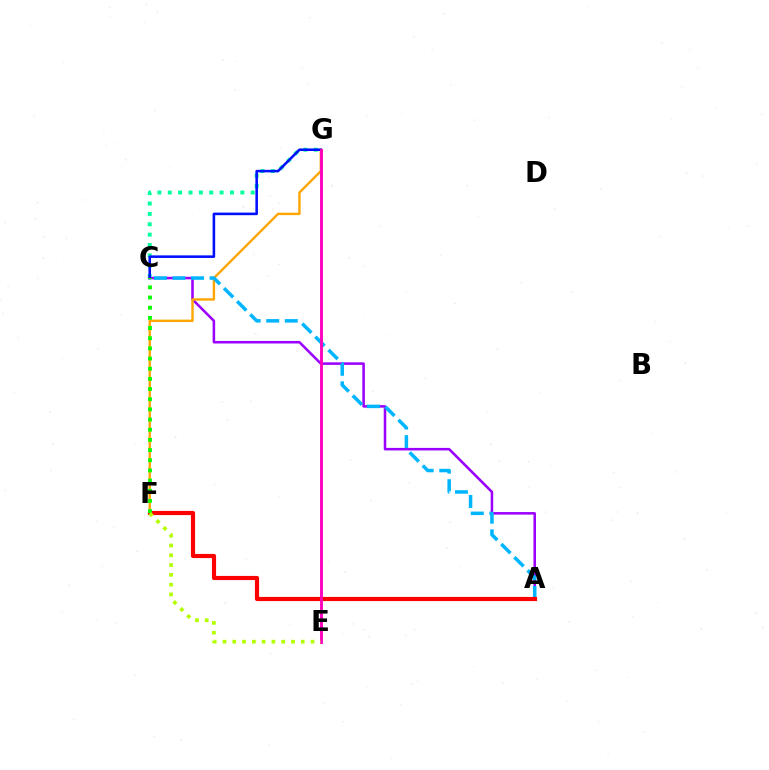{('C', 'G'): [{'color': '#00ff9d', 'line_style': 'dotted', 'thickness': 2.82}, {'color': '#0010ff', 'line_style': 'solid', 'thickness': 1.85}], ('A', 'C'): [{'color': '#9b00ff', 'line_style': 'solid', 'thickness': 1.83}, {'color': '#00b5ff', 'line_style': 'dashed', 'thickness': 2.52}], ('F', 'G'): [{'color': '#ffa500', 'line_style': 'solid', 'thickness': 1.73}], ('A', 'F'): [{'color': '#ff0000', 'line_style': 'solid', 'thickness': 2.99}], ('C', 'F'): [{'color': '#08ff00', 'line_style': 'dotted', 'thickness': 2.76}], ('E', 'G'): [{'color': '#ff00bd', 'line_style': 'solid', 'thickness': 2.07}], ('E', 'F'): [{'color': '#b3ff00', 'line_style': 'dotted', 'thickness': 2.66}]}